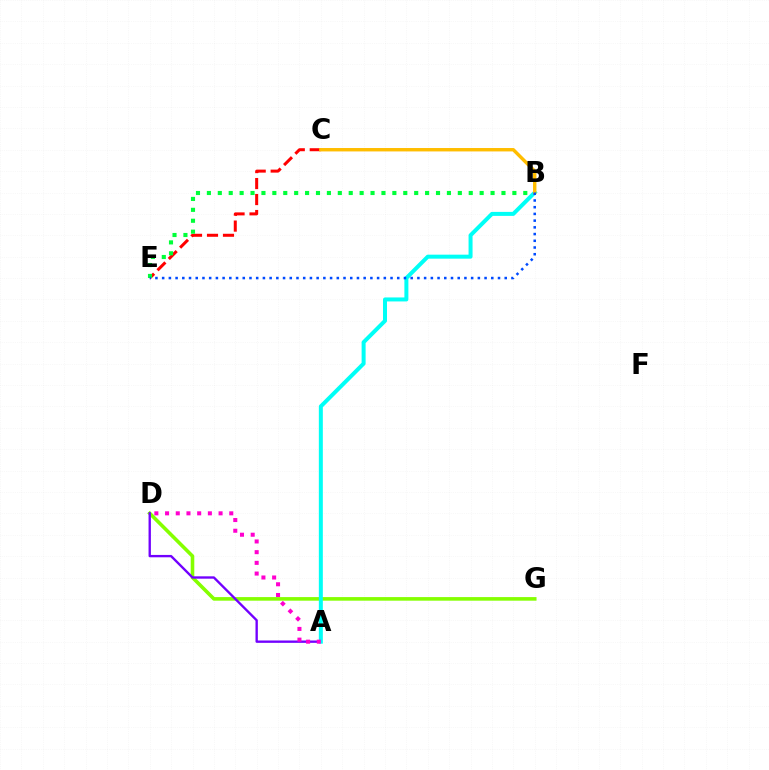{('C', 'E'): [{'color': '#ff0000', 'line_style': 'dashed', 'thickness': 2.17}], ('D', 'G'): [{'color': '#84ff00', 'line_style': 'solid', 'thickness': 2.58}], ('B', 'E'): [{'color': '#00ff39', 'line_style': 'dotted', 'thickness': 2.96}, {'color': '#004bff', 'line_style': 'dotted', 'thickness': 1.82}], ('A', 'D'): [{'color': '#7200ff', 'line_style': 'solid', 'thickness': 1.7}, {'color': '#ff00cf', 'line_style': 'dotted', 'thickness': 2.91}], ('A', 'B'): [{'color': '#00fff6', 'line_style': 'solid', 'thickness': 2.88}], ('B', 'C'): [{'color': '#ffbd00', 'line_style': 'solid', 'thickness': 2.45}]}